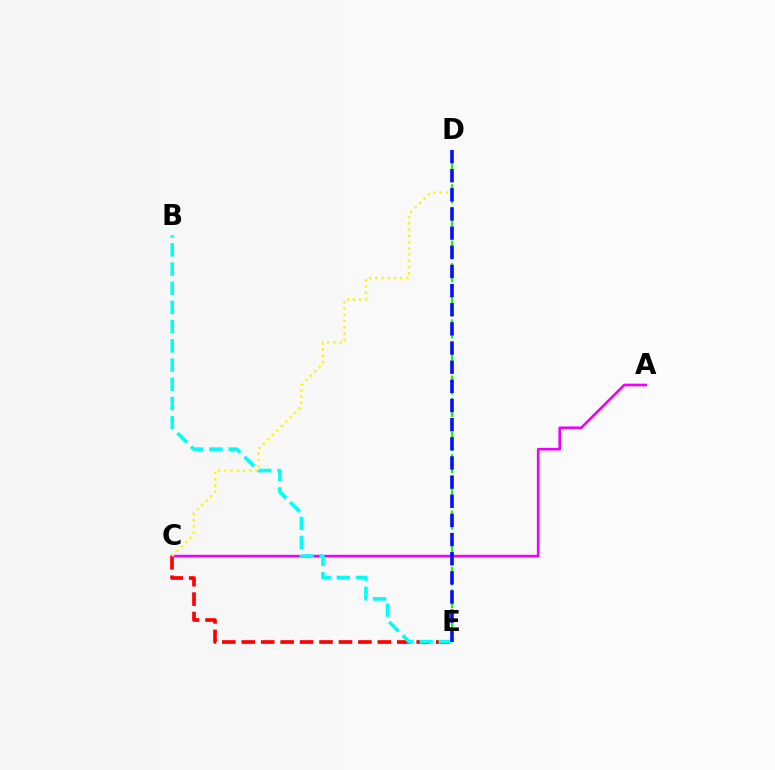{('C', 'E'): [{'color': '#ff0000', 'line_style': 'dashed', 'thickness': 2.64}], ('A', 'C'): [{'color': '#ee00ff', 'line_style': 'solid', 'thickness': 1.91}], ('C', 'D'): [{'color': '#fcf500', 'line_style': 'dotted', 'thickness': 1.7}], ('B', 'E'): [{'color': '#00fff6', 'line_style': 'dashed', 'thickness': 2.61}], ('D', 'E'): [{'color': '#08ff00', 'line_style': 'dashed', 'thickness': 1.53}, {'color': '#0010ff', 'line_style': 'dashed', 'thickness': 2.6}]}